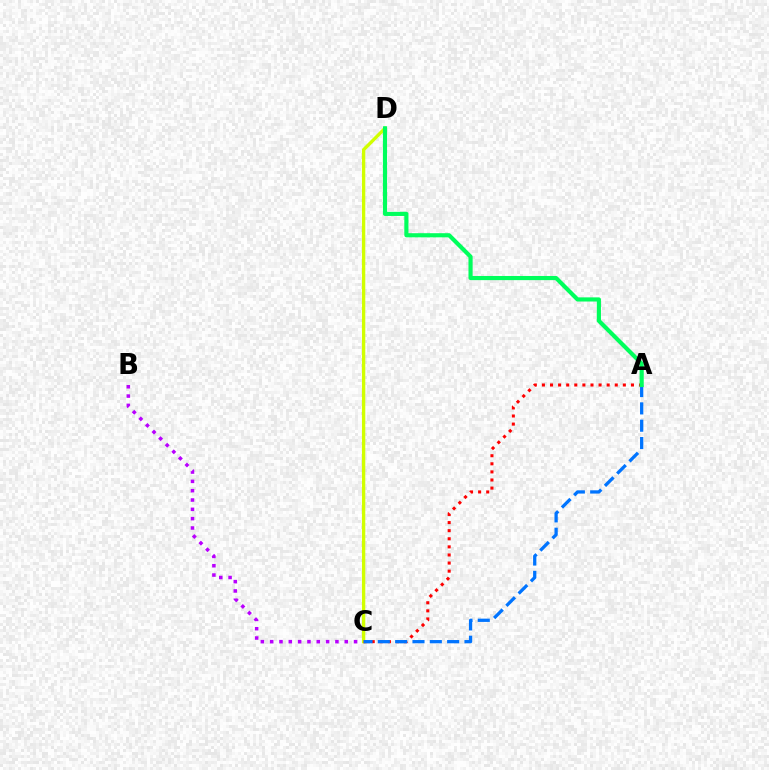{('B', 'C'): [{'color': '#b900ff', 'line_style': 'dotted', 'thickness': 2.53}], ('C', 'D'): [{'color': '#d1ff00', 'line_style': 'solid', 'thickness': 2.41}], ('A', 'C'): [{'color': '#ff0000', 'line_style': 'dotted', 'thickness': 2.2}, {'color': '#0074ff', 'line_style': 'dashed', 'thickness': 2.35}], ('A', 'D'): [{'color': '#00ff5c', 'line_style': 'solid', 'thickness': 2.99}]}